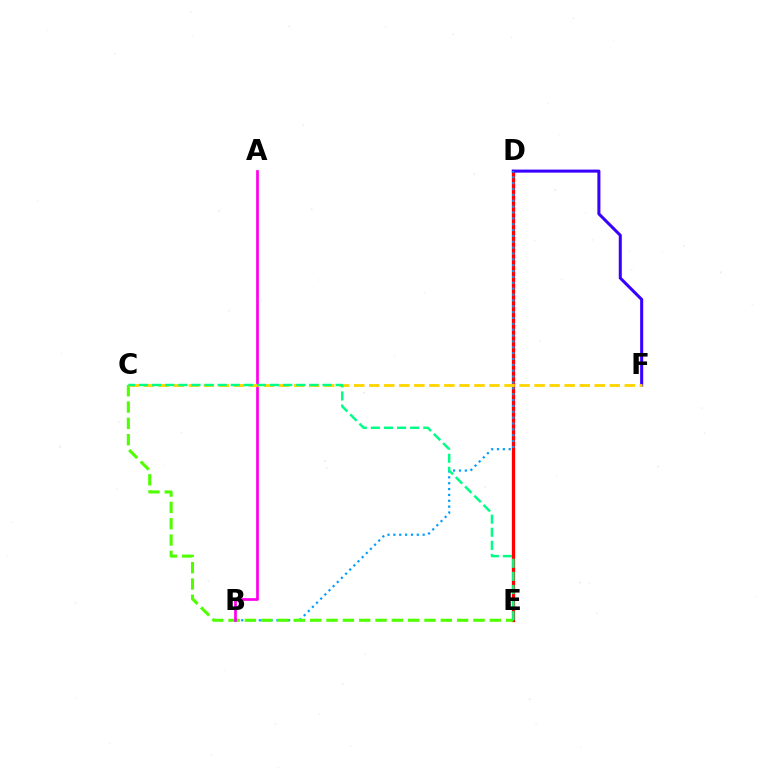{('D', 'E'): [{'color': '#ff0000', 'line_style': 'solid', 'thickness': 2.36}], ('D', 'F'): [{'color': '#3700ff', 'line_style': 'solid', 'thickness': 2.19}], ('B', 'D'): [{'color': '#009eff', 'line_style': 'dotted', 'thickness': 1.59}], ('C', 'E'): [{'color': '#4fff00', 'line_style': 'dashed', 'thickness': 2.22}, {'color': '#00ff86', 'line_style': 'dashed', 'thickness': 1.78}], ('A', 'B'): [{'color': '#ff00ed', 'line_style': 'solid', 'thickness': 1.95}], ('C', 'F'): [{'color': '#ffd500', 'line_style': 'dashed', 'thickness': 2.04}]}